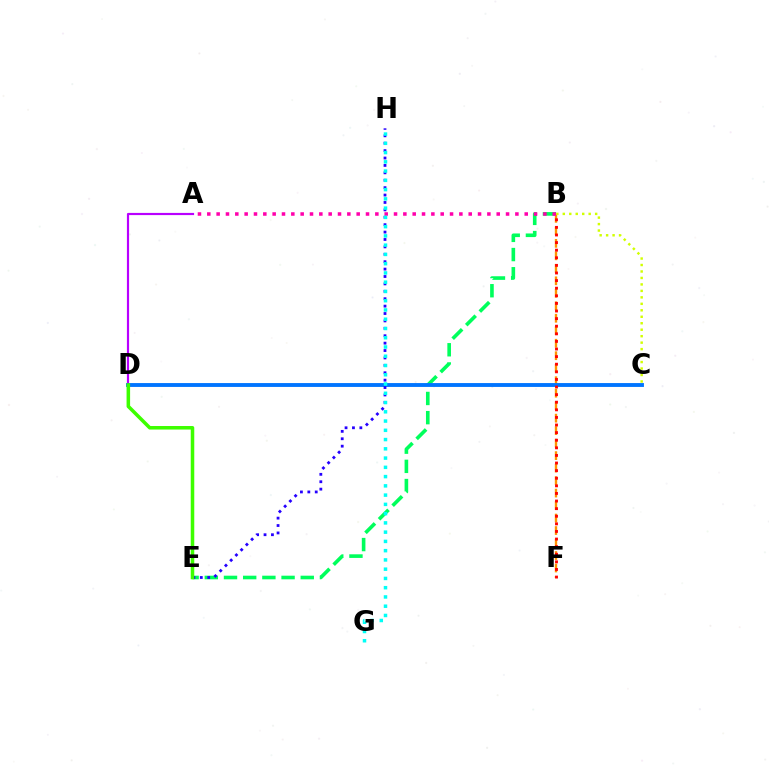{('B', 'E'): [{'color': '#00ff5c', 'line_style': 'dashed', 'thickness': 2.61}], ('A', 'D'): [{'color': '#b900ff', 'line_style': 'solid', 'thickness': 1.57}], ('B', 'F'): [{'color': '#ff9400', 'line_style': 'dashed', 'thickness': 1.7}, {'color': '#ff0000', 'line_style': 'dotted', 'thickness': 2.07}], ('B', 'C'): [{'color': '#d1ff00', 'line_style': 'dotted', 'thickness': 1.76}], ('A', 'B'): [{'color': '#ff00ac', 'line_style': 'dotted', 'thickness': 2.54}], ('C', 'D'): [{'color': '#0074ff', 'line_style': 'solid', 'thickness': 2.78}], ('E', 'H'): [{'color': '#2500ff', 'line_style': 'dotted', 'thickness': 2.01}], ('G', 'H'): [{'color': '#00fff6', 'line_style': 'dotted', 'thickness': 2.52}], ('D', 'E'): [{'color': '#3dff00', 'line_style': 'solid', 'thickness': 2.54}]}